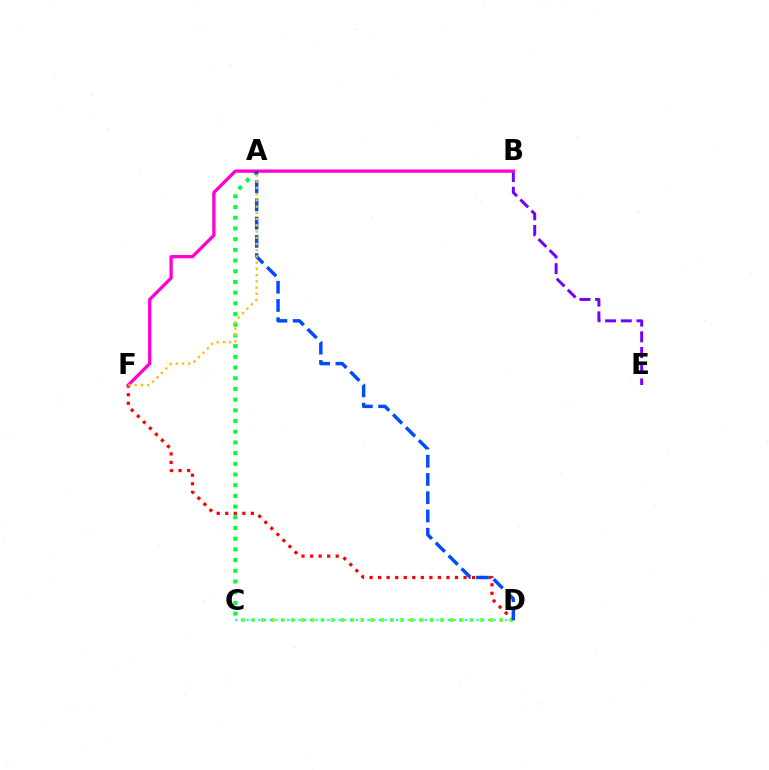{('D', 'F'): [{'color': '#ff0000', 'line_style': 'dotted', 'thickness': 2.32}], ('B', 'E'): [{'color': '#7200ff', 'line_style': 'dashed', 'thickness': 2.13}], ('A', 'C'): [{'color': '#00ff39', 'line_style': 'dotted', 'thickness': 2.91}], ('C', 'D'): [{'color': '#84ff00', 'line_style': 'dotted', 'thickness': 2.7}, {'color': '#00fff6', 'line_style': 'dotted', 'thickness': 1.56}], ('B', 'F'): [{'color': '#ff00cf', 'line_style': 'solid', 'thickness': 2.36}], ('A', 'D'): [{'color': '#004bff', 'line_style': 'dashed', 'thickness': 2.48}], ('A', 'F'): [{'color': '#ffbd00', 'line_style': 'dotted', 'thickness': 1.69}]}